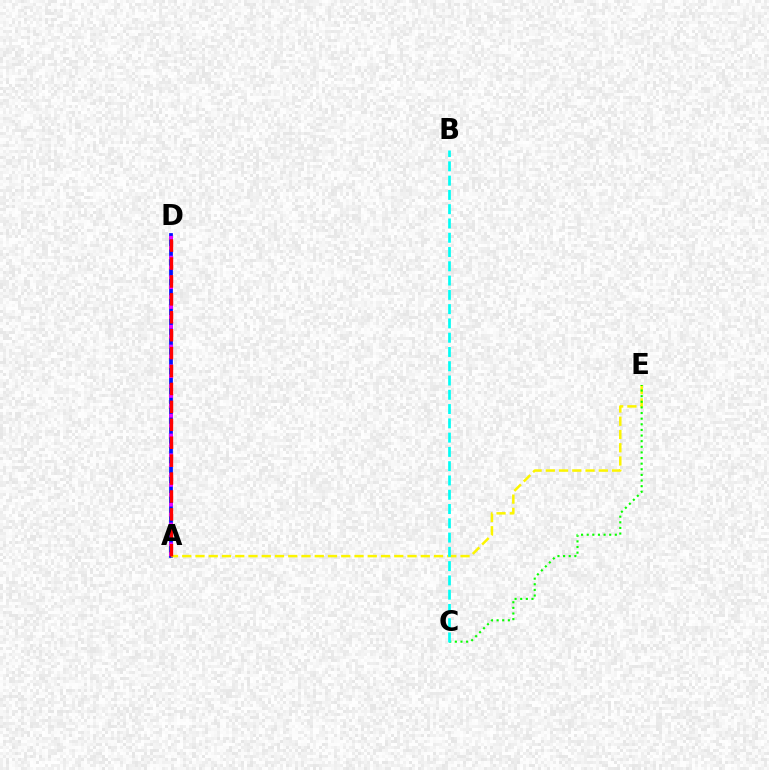{('A', 'D'): [{'color': '#0010ff', 'line_style': 'solid', 'thickness': 2.7}, {'color': '#ee00ff', 'line_style': 'dotted', 'thickness': 2.69}, {'color': '#ff0000', 'line_style': 'dashed', 'thickness': 2.43}], ('A', 'E'): [{'color': '#fcf500', 'line_style': 'dashed', 'thickness': 1.8}], ('C', 'E'): [{'color': '#08ff00', 'line_style': 'dotted', 'thickness': 1.53}], ('B', 'C'): [{'color': '#00fff6', 'line_style': 'dashed', 'thickness': 1.94}]}